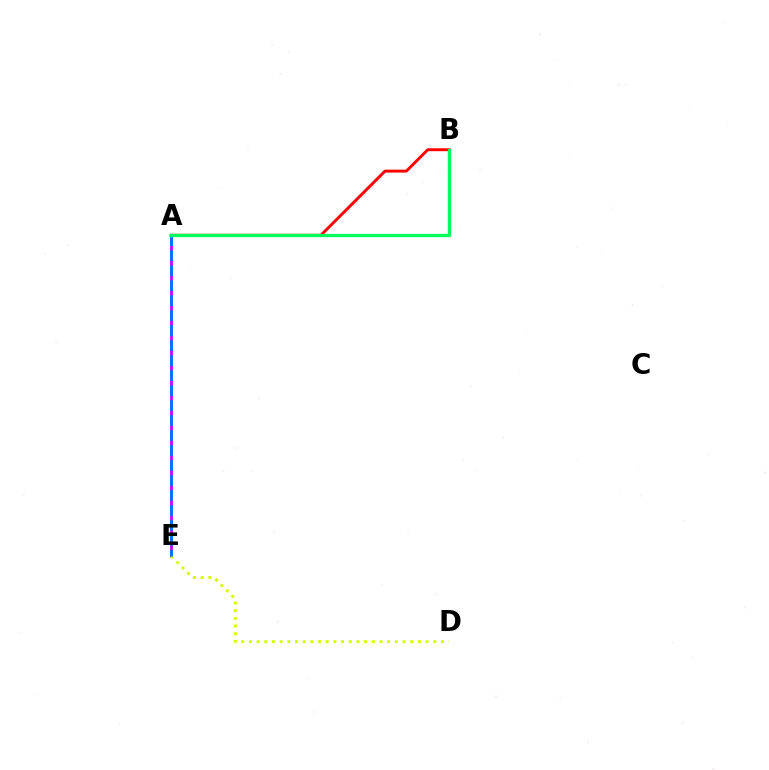{('A', 'E'): [{'color': '#b900ff', 'line_style': 'solid', 'thickness': 1.95}, {'color': '#0074ff', 'line_style': 'dashed', 'thickness': 2.04}], ('D', 'E'): [{'color': '#d1ff00', 'line_style': 'dotted', 'thickness': 2.09}], ('A', 'B'): [{'color': '#ff0000', 'line_style': 'solid', 'thickness': 2.1}, {'color': '#00ff5c', 'line_style': 'solid', 'thickness': 2.42}]}